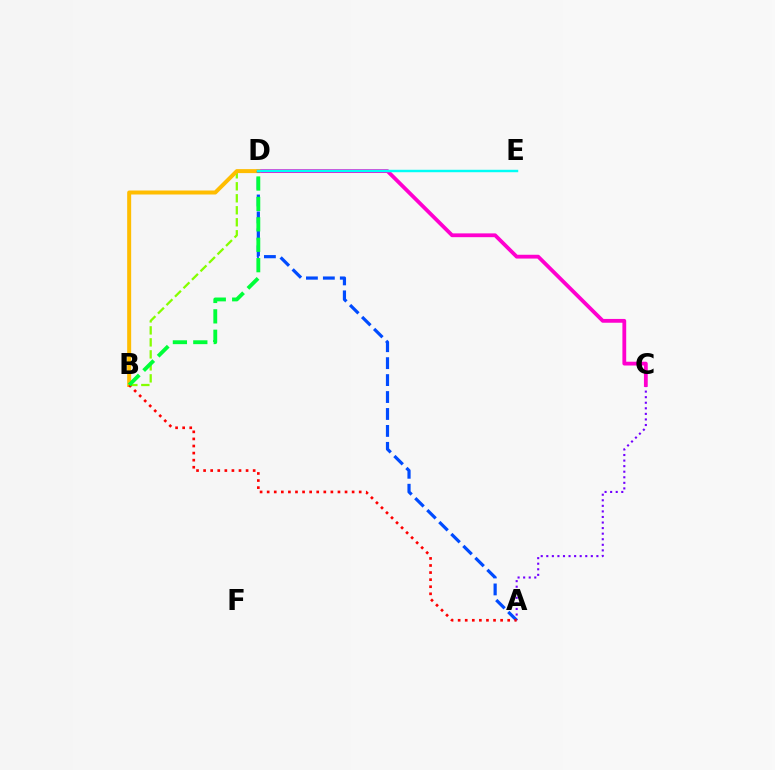{('A', 'C'): [{'color': '#7200ff', 'line_style': 'dotted', 'thickness': 1.51}], ('C', 'D'): [{'color': '#ff00cf', 'line_style': 'solid', 'thickness': 2.73}], ('B', 'D'): [{'color': '#84ff00', 'line_style': 'dashed', 'thickness': 1.63}, {'color': '#ffbd00', 'line_style': 'solid', 'thickness': 2.87}, {'color': '#00ff39', 'line_style': 'dashed', 'thickness': 2.77}], ('A', 'D'): [{'color': '#004bff', 'line_style': 'dashed', 'thickness': 2.3}], ('D', 'E'): [{'color': '#00fff6', 'line_style': 'solid', 'thickness': 1.75}], ('A', 'B'): [{'color': '#ff0000', 'line_style': 'dotted', 'thickness': 1.92}]}